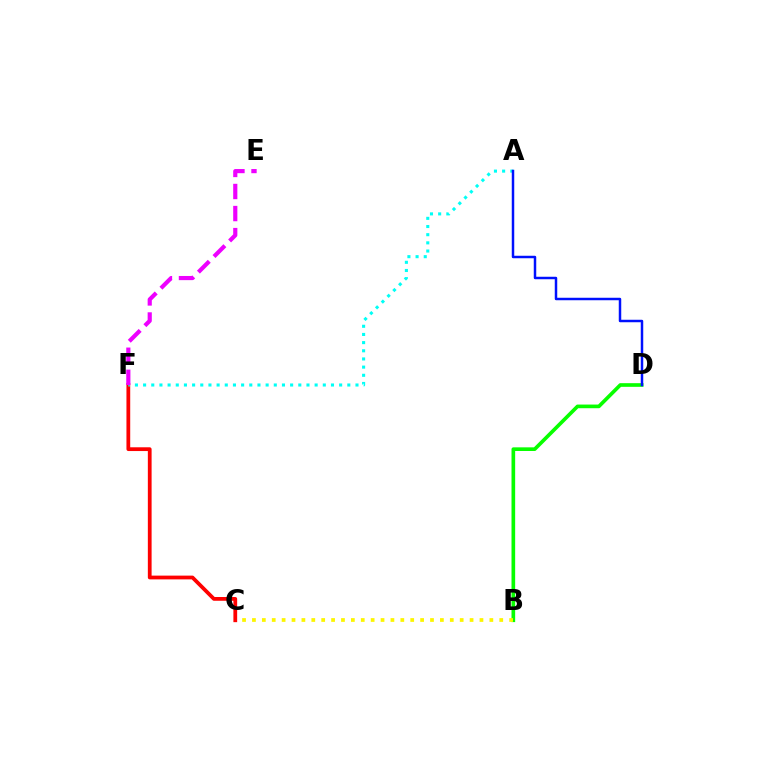{('B', 'D'): [{'color': '#08ff00', 'line_style': 'solid', 'thickness': 2.63}], ('B', 'C'): [{'color': '#fcf500', 'line_style': 'dotted', 'thickness': 2.69}], ('C', 'F'): [{'color': '#ff0000', 'line_style': 'solid', 'thickness': 2.71}], ('A', 'F'): [{'color': '#00fff6', 'line_style': 'dotted', 'thickness': 2.22}], ('E', 'F'): [{'color': '#ee00ff', 'line_style': 'dashed', 'thickness': 3.0}], ('A', 'D'): [{'color': '#0010ff', 'line_style': 'solid', 'thickness': 1.78}]}